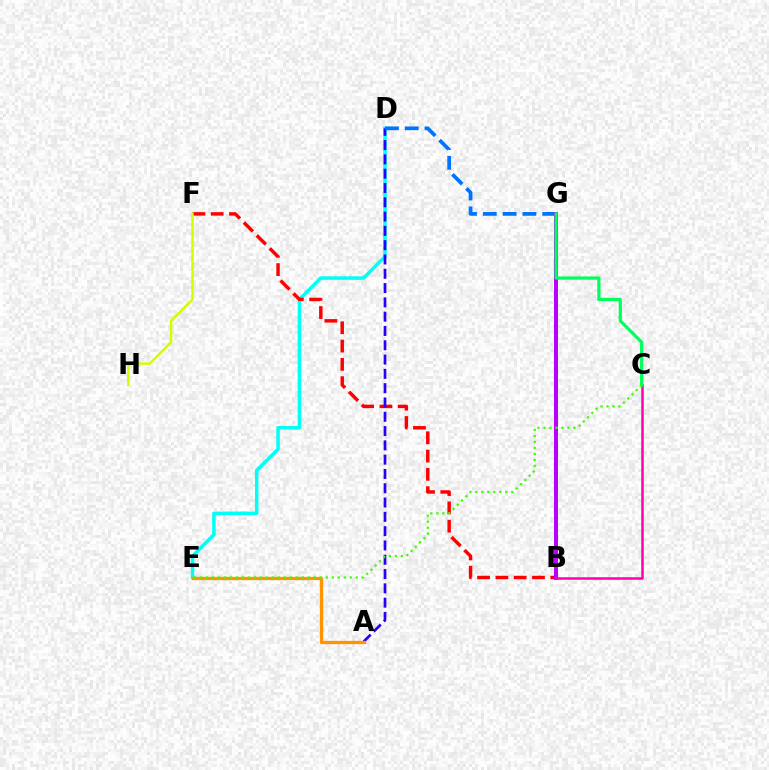{('D', 'E'): [{'color': '#00fff6', 'line_style': 'solid', 'thickness': 2.51}], ('B', 'F'): [{'color': '#ff0000', 'line_style': 'dashed', 'thickness': 2.49}], ('A', 'D'): [{'color': '#2500ff', 'line_style': 'dashed', 'thickness': 1.94}], ('D', 'G'): [{'color': '#0074ff', 'line_style': 'dashed', 'thickness': 2.69}], ('A', 'E'): [{'color': '#ff9400', 'line_style': 'solid', 'thickness': 2.37}], ('B', 'G'): [{'color': '#b900ff', 'line_style': 'solid', 'thickness': 2.86}], ('B', 'C'): [{'color': '#ff00ac', 'line_style': 'solid', 'thickness': 1.8}], ('C', 'G'): [{'color': '#00ff5c', 'line_style': 'solid', 'thickness': 2.32}], ('F', 'H'): [{'color': '#d1ff00', 'line_style': 'solid', 'thickness': 1.78}], ('C', 'E'): [{'color': '#3dff00', 'line_style': 'dotted', 'thickness': 1.63}]}